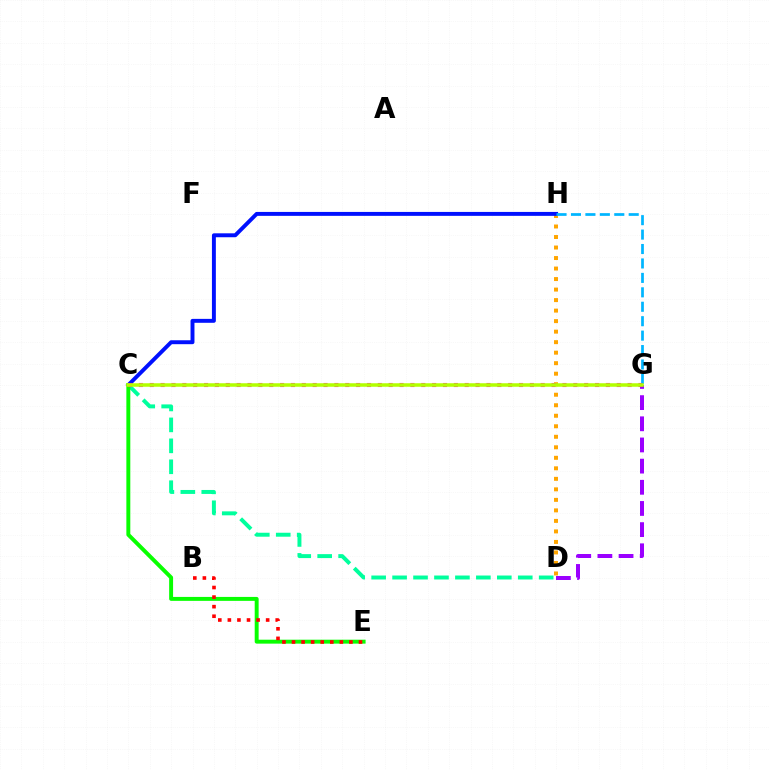{('D', 'H'): [{'color': '#ffa500', 'line_style': 'dotted', 'thickness': 2.86}], ('C', 'H'): [{'color': '#0010ff', 'line_style': 'solid', 'thickness': 2.83}], ('C', 'D'): [{'color': '#00ff9d', 'line_style': 'dashed', 'thickness': 2.85}], ('C', 'E'): [{'color': '#08ff00', 'line_style': 'solid', 'thickness': 2.83}], ('B', 'E'): [{'color': '#ff0000', 'line_style': 'dotted', 'thickness': 2.6}], ('G', 'H'): [{'color': '#00b5ff', 'line_style': 'dashed', 'thickness': 1.96}], ('D', 'G'): [{'color': '#9b00ff', 'line_style': 'dashed', 'thickness': 2.88}], ('C', 'G'): [{'color': '#ff00bd', 'line_style': 'dotted', 'thickness': 2.95}, {'color': '#b3ff00', 'line_style': 'solid', 'thickness': 2.53}]}